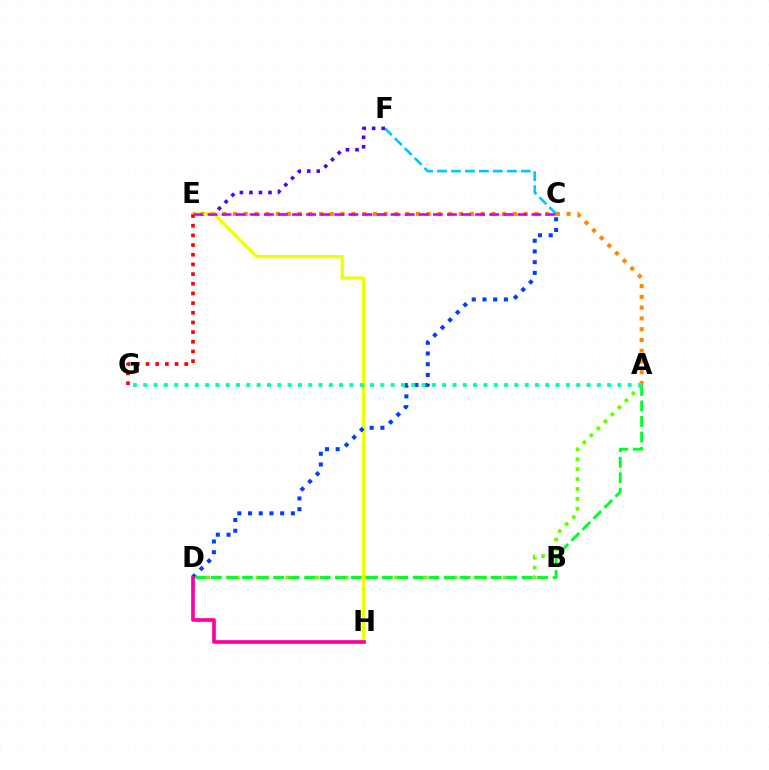{('A', 'D'): [{'color': '#66ff00', 'line_style': 'dotted', 'thickness': 2.69}, {'color': '#00ff27', 'line_style': 'dashed', 'thickness': 2.11}], ('A', 'E'): [{'color': '#ff8800', 'line_style': 'dotted', 'thickness': 2.92}], ('C', 'F'): [{'color': '#00c7ff', 'line_style': 'dashed', 'thickness': 1.9}], ('E', 'F'): [{'color': '#4f00ff', 'line_style': 'dotted', 'thickness': 2.59}], ('E', 'H'): [{'color': '#eeff00', 'line_style': 'solid', 'thickness': 2.31}], ('E', 'G'): [{'color': '#ff0000', 'line_style': 'dotted', 'thickness': 2.63}], ('C', 'E'): [{'color': '#d600ff', 'line_style': 'dashed', 'thickness': 1.91}], ('C', 'D'): [{'color': '#003fff', 'line_style': 'dotted', 'thickness': 2.91}], ('A', 'G'): [{'color': '#00ffaf', 'line_style': 'dotted', 'thickness': 2.8}], ('D', 'H'): [{'color': '#ff00a0', 'line_style': 'solid', 'thickness': 2.66}]}